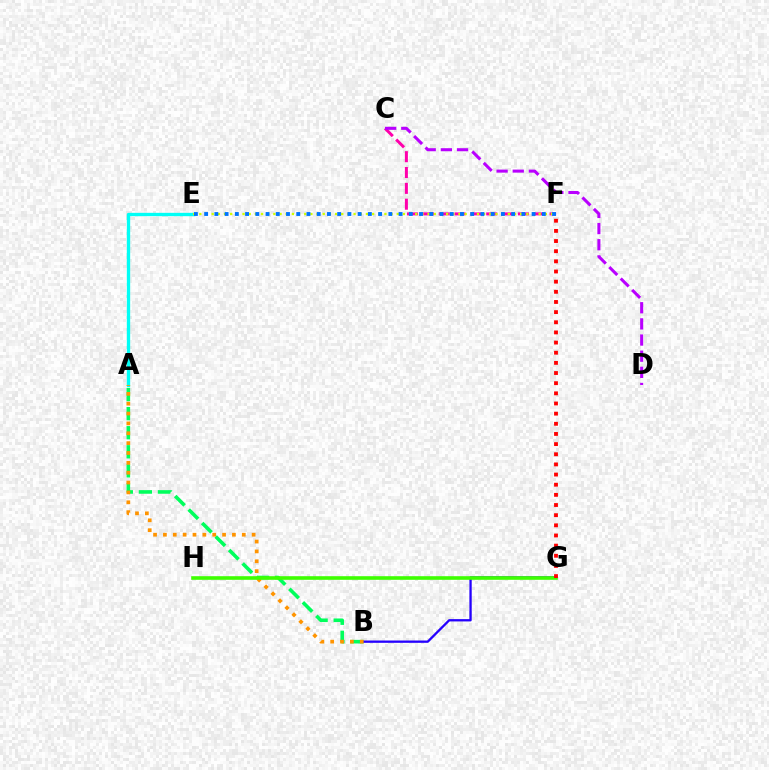{('C', 'F'): [{'color': '#ff00ac', 'line_style': 'dashed', 'thickness': 2.15}], ('A', 'E'): [{'color': '#00fff6', 'line_style': 'solid', 'thickness': 2.4}], ('E', 'F'): [{'color': '#d1ff00', 'line_style': 'dotted', 'thickness': 1.68}, {'color': '#0074ff', 'line_style': 'dotted', 'thickness': 2.78}], ('A', 'B'): [{'color': '#00ff5c', 'line_style': 'dashed', 'thickness': 2.59}, {'color': '#ff9400', 'line_style': 'dotted', 'thickness': 2.68}], ('C', 'D'): [{'color': '#b900ff', 'line_style': 'dashed', 'thickness': 2.19}], ('B', 'G'): [{'color': '#2500ff', 'line_style': 'solid', 'thickness': 1.66}], ('G', 'H'): [{'color': '#3dff00', 'line_style': 'solid', 'thickness': 2.6}], ('F', 'G'): [{'color': '#ff0000', 'line_style': 'dotted', 'thickness': 2.76}]}